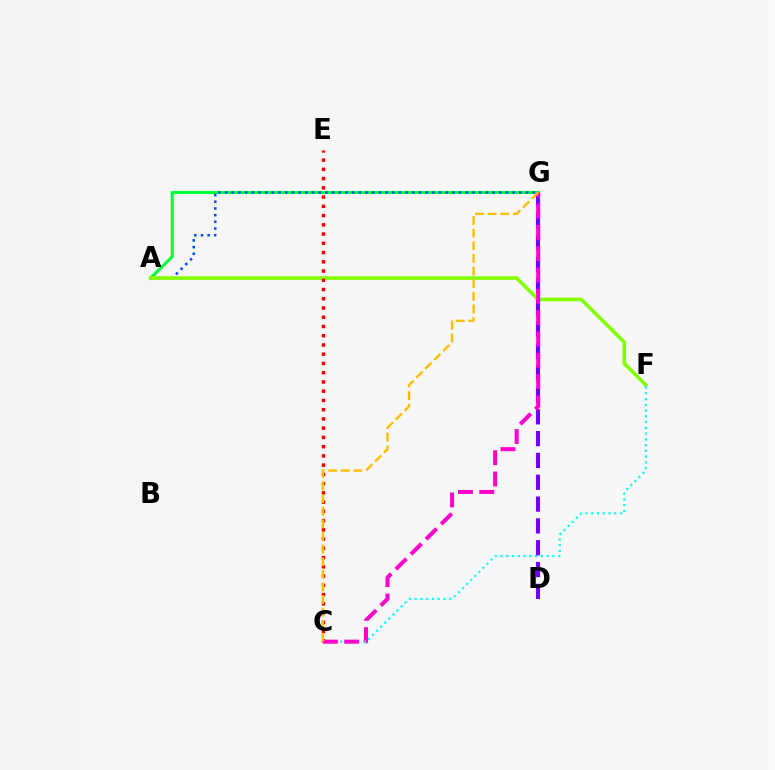{('A', 'G'): [{'color': '#00ff39', 'line_style': 'solid', 'thickness': 2.23}, {'color': '#004bff', 'line_style': 'dotted', 'thickness': 1.82}], ('A', 'F'): [{'color': '#84ff00', 'line_style': 'solid', 'thickness': 2.61}], ('C', 'F'): [{'color': '#00fff6', 'line_style': 'dotted', 'thickness': 1.56}], ('D', 'G'): [{'color': '#7200ff', 'line_style': 'dashed', 'thickness': 2.96}], ('C', 'E'): [{'color': '#ff0000', 'line_style': 'dotted', 'thickness': 2.51}], ('C', 'G'): [{'color': '#ff00cf', 'line_style': 'dashed', 'thickness': 2.9}, {'color': '#ffbd00', 'line_style': 'dashed', 'thickness': 1.71}]}